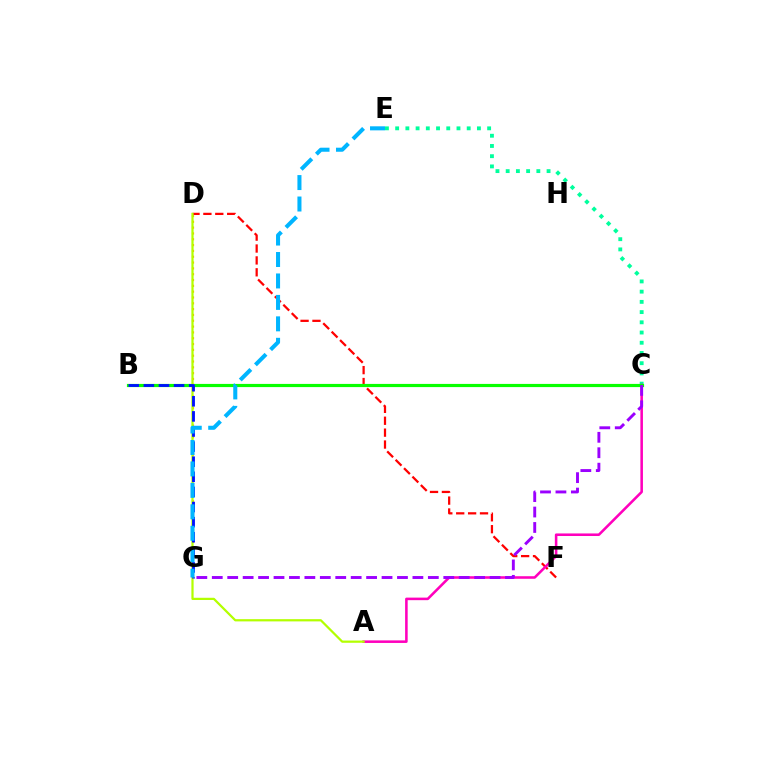{('D', 'F'): [{'color': '#ff0000', 'line_style': 'dashed', 'thickness': 1.62}], ('C', 'E'): [{'color': '#00ff9d', 'line_style': 'dotted', 'thickness': 2.78}], ('A', 'C'): [{'color': '#ff00bd', 'line_style': 'solid', 'thickness': 1.84}], ('D', 'G'): [{'color': '#ffa500', 'line_style': 'dotted', 'thickness': 1.58}], ('B', 'C'): [{'color': '#08ff00', 'line_style': 'solid', 'thickness': 2.29}], ('A', 'D'): [{'color': '#b3ff00', 'line_style': 'solid', 'thickness': 1.61}], ('B', 'G'): [{'color': '#0010ff', 'line_style': 'dashed', 'thickness': 2.05}], ('C', 'G'): [{'color': '#9b00ff', 'line_style': 'dashed', 'thickness': 2.1}], ('E', 'G'): [{'color': '#00b5ff', 'line_style': 'dashed', 'thickness': 2.91}]}